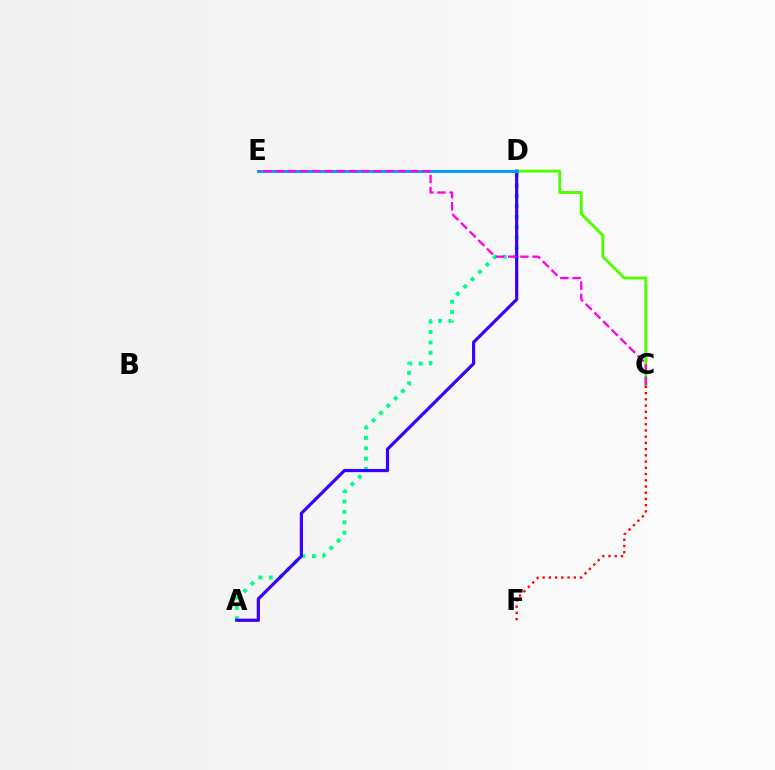{('A', 'D'): [{'color': '#00ff86', 'line_style': 'dotted', 'thickness': 2.82}, {'color': '#3700ff', 'line_style': 'solid', 'thickness': 2.29}], ('D', 'E'): [{'color': '#ffd500', 'line_style': 'dotted', 'thickness': 1.84}, {'color': '#009eff', 'line_style': 'solid', 'thickness': 2.1}], ('C', 'D'): [{'color': '#4fff00', 'line_style': 'solid', 'thickness': 2.08}], ('C', 'E'): [{'color': '#ff00ed', 'line_style': 'dashed', 'thickness': 1.66}], ('C', 'F'): [{'color': '#ff0000', 'line_style': 'dotted', 'thickness': 1.69}]}